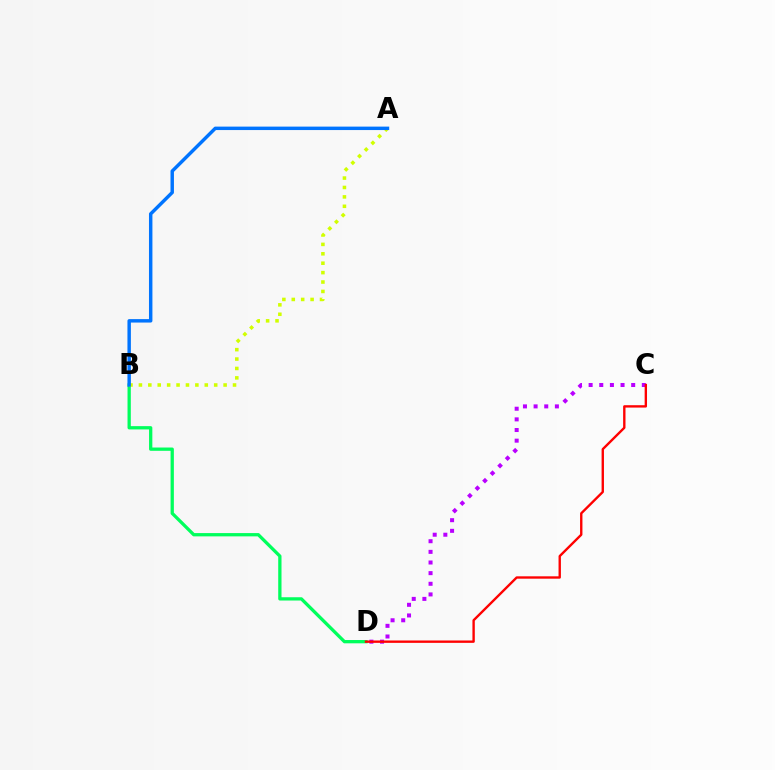{('B', 'D'): [{'color': '#00ff5c', 'line_style': 'solid', 'thickness': 2.37}], ('C', 'D'): [{'color': '#b900ff', 'line_style': 'dotted', 'thickness': 2.89}, {'color': '#ff0000', 'line_style': 'solid', 'thickness': 1.7}], ('A', 'B'): [{'color': '#d1ff00', 'line_style': 'dotted', 'thickness': 2.56}, {'color': '#0074ff', 'line_style': 'solid', 'thickness': 2.48}]}